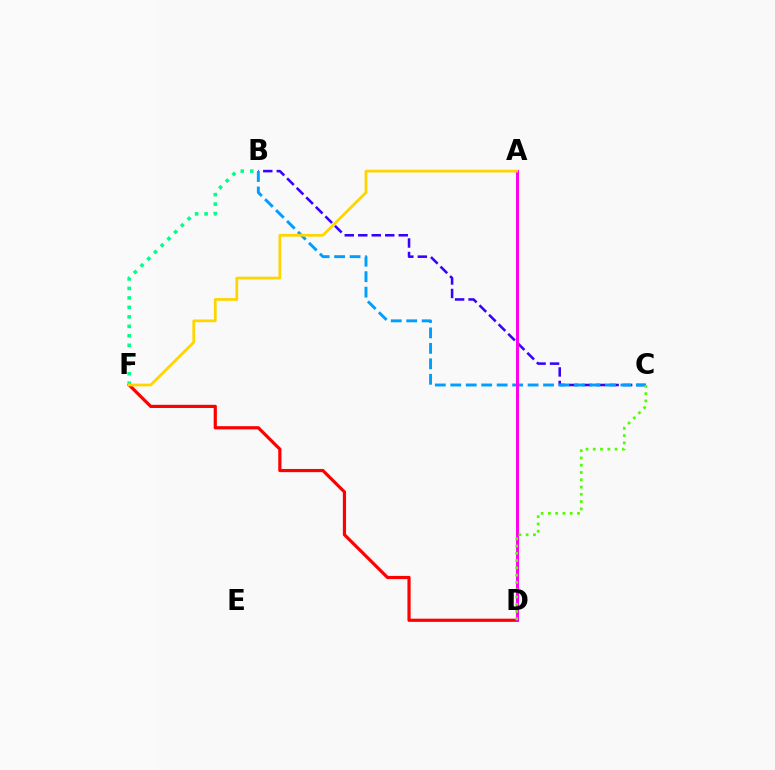{('B', 'C'): [{'color': '#3700ff', 'line_style': 'dashed', 'thickness': 1.83}, {'color': '#009eff', 'line_style': 'dashed', 'thickness': 2.1}], ('D', 'F'): [{'color': '#ff0000', 'line_style': 'solid', 'thickness': 2.3}], ('A', 'D'): [{'color': '#ff00ed', 'line_style': 'solid', 'thickness': 2.15}], ('C', 'D'): [{'color': '#4fff00', 'line_style': 'dotted', 'thickness': 1.98}], ('B', 'F'): [{'color': '#00ff86', 'line_style': 'dotted', 'thickness': 2.58}], ('A', 'F'): [{'color': '#ffd500', 'line_style': 'solid', 'thickness': 1.98}]}